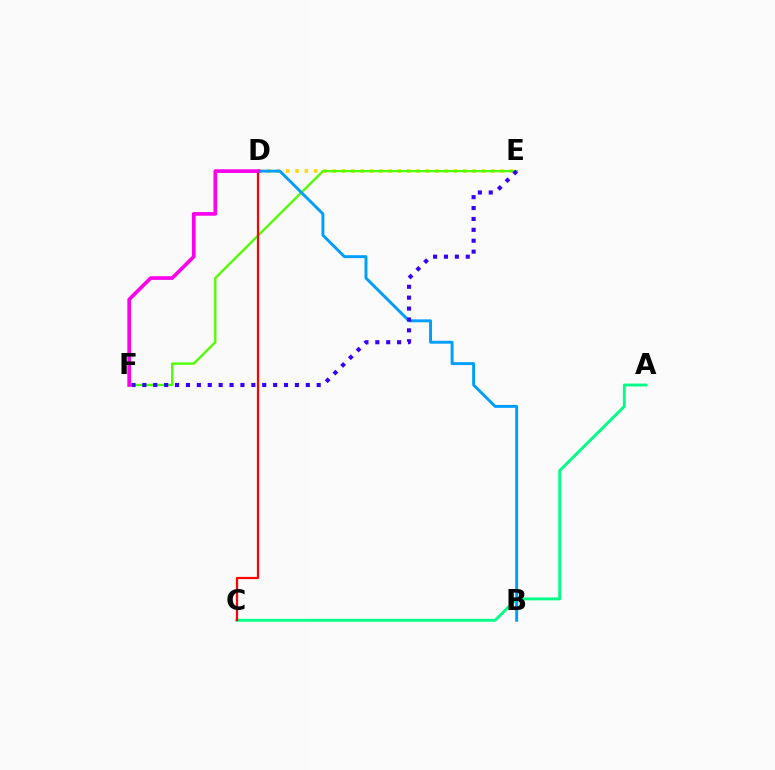{('A', 'C'): [{'color': '#00ff86', 'line_style': 'solid', 'thickness': 2.08}], ('D', 'E'): [{'color': '#ffd500', 'line_style': 'dotted', 'thickness': 2.53}], ('E', 'F'): [{'color': '#4fff00', 'line_style': 'solid', 'thickness': 1.69}, {'color': '#3700ff', 'line_style': 'dotted', 'thickness': 2.96}], ('C', 'D'): [{'color': '#ff0000', 'line_style': 'solid', 'thickness': 1.6}], ('B', 'D'): [{'color': '#009eff', 'line_style': 'solid', 'thickness': 2.11}], ('D', 'F'): [{'color': '#ff00ed', 'line_style': 'solid', 'thickness': 2.63}]}